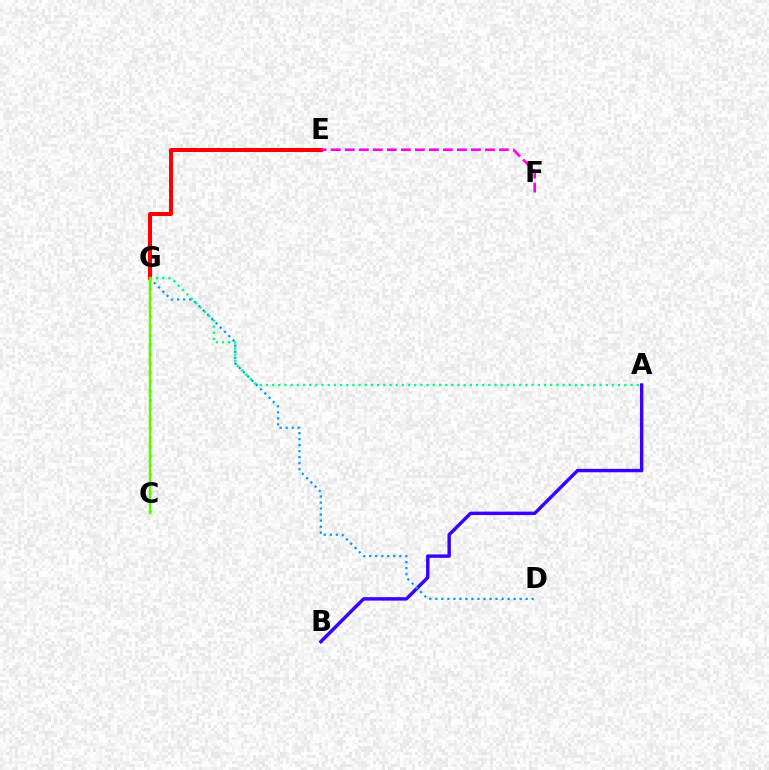{('E', 'G'): [{'color': '#ff0000', 'line_style': 'solid', 'thickness': 2.89}], ('A', 'B'): [{'color': '#3700ff', 'line_style': 'solid', 'thickness': 2.47}], ('D', 'G'): [{'color': '#009eff', 'line_style': 'dotted', 'thickness': 1.64}], ('C', 'G'): [{'color': '#ffd500', 'line_style': 'dotted', 'thickness': 2.52}, {'color': '#4fff00', 'line_style': 'solid', 'thickness': 1.68}], ('A', 'G'): [{'color': '#00ff86', 'line_style': 'dotted', 'thickness': 1.68}], ('E', 'F'): [{'color': '#ff00ed', 'line_style': 'dashed', 'thickness': 1.91}]}